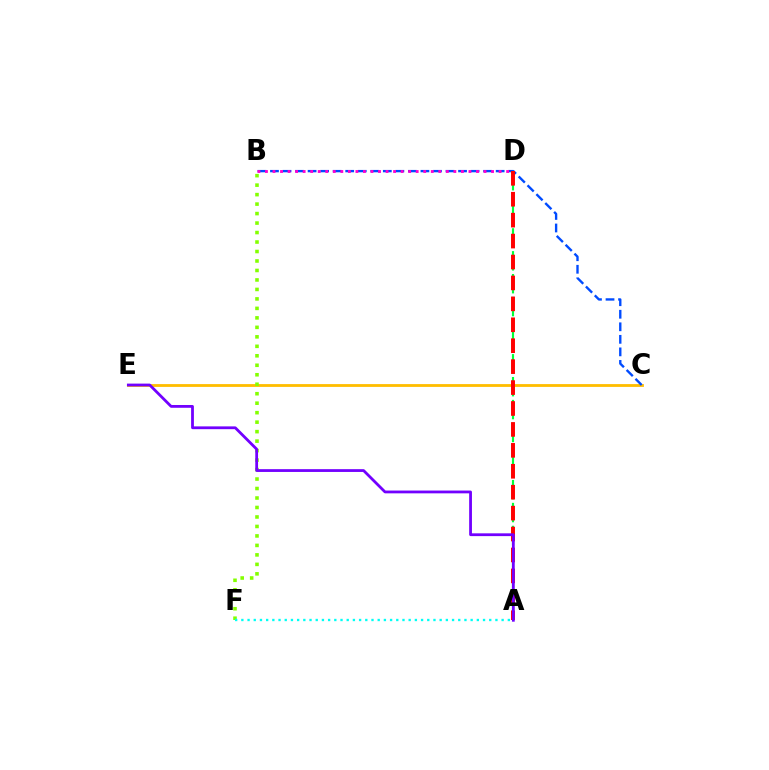{('C', 'E'): [{'color': '#ffbd00', 'line_style': 'solid', 'thickness': 2.03}], ('B', 'F'): [{'color': '#84ff00', 'line_style': 'dotted', 'thickness': 2.58}], ('B', 'C'): [{'color': '#004bff', 'line_style': 'dashed', 'thickness': 1.7}], ('A', 'D'): [{'color': '#00ff39', 'line_style': 'dashed', 'thickness': 1.55}, {'color': '#ff0000', 'line_style': 'dashed', 'thickness': 2.84}], ('B', 'D'): [{'color': '#ff00cf', 'line_style': 'dotted', 'thickness': 2.05}], ('A', 'F'): [{'color': '#00fff6', 'line_style': 'dotted', 'thickness': 1.68}], ('A', 'E'): [{'color': '#7200ff', 'line_style': 'solid', 'thickness': 2.01}]}